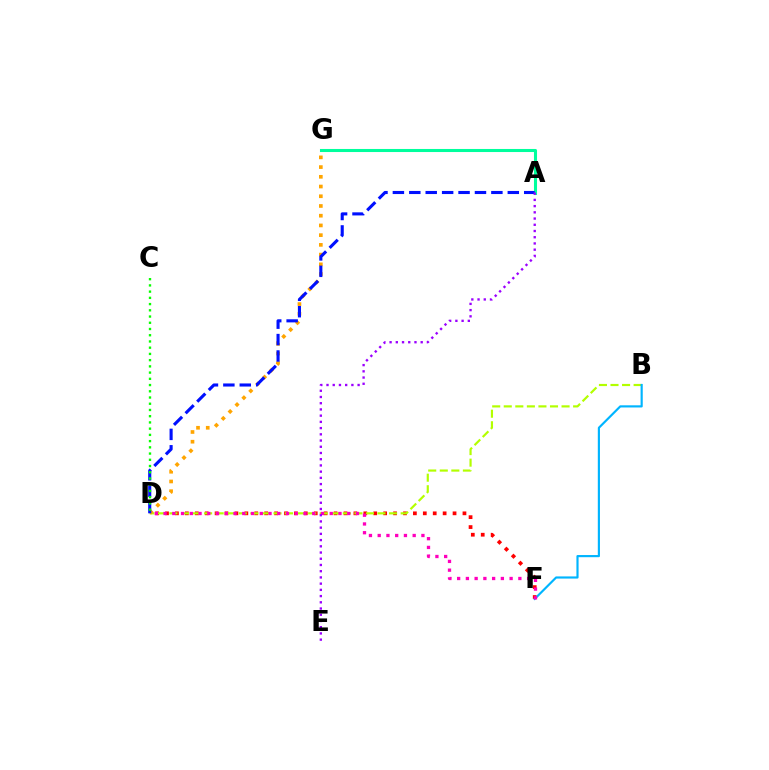{('A', 'G'): [{'color': '#00ff9d', 'line_style': 'solid', 'thickness': 2.2}], ('D', 'F'): [{'color': '#ff0000', 'line_style': 'dotted', 'thickness': 2.69}, {'color': '#ff00bd', 'line_style': 'dotted', 'thickness': 2.38}], ('B', 'D'): [{'color': '#b3ff00', 'line_style': 'dashed', 'thickness': 1.57}], ('D', 'G'): [{'color': '#ffa500', 'line_style': 'dotted', 'thickness': 2.64}], ('A', 'D'): [{'color': '#0010ff', 'line_style': 'dashed', 'thickness': 2.23}], ('C', 'D'): [{'color': '#08ff00', 'line_style': 'dotted', 'thickness': 1.69}], ('B', 'F'): [{'color': '#00b5ff', 'line_style': 'solid', 'thickness': 1.56}], ('A', 'E'): [{'color': '#9b00ff', 'line_style': 'dotted', 'thickness': 1.69}]}